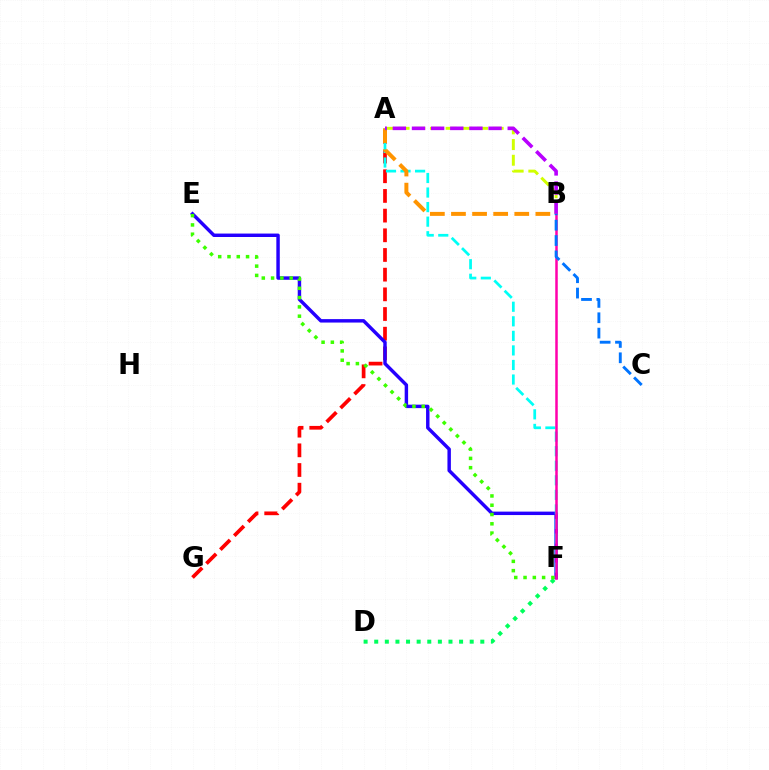{('A', 'G'): [{'color': '#ff0000', 'line_style': 'dashed', 'thickness': 2.67}], ('E', 'F'): [{'color': '#2500ff', 'line_style': 'solid', 'thickness': 2.48}, {'color': '#3dff00', 'line_style': 'dotted', 'thickness': 2.52}], ('A', 'F'): [{'color': '#00fff6', 'line_style': 'dashed', 'thickness': 1.98}], ('D', 'F'): [{'color': '#00ff5c', 'line_style': 'dotted', 'thickness': 2.88}], ('B', 'F'): [{'color': '#ff00ac', 'line_style': 'solid', 'thickness': 1.8}], ('A', 'B'): [{'color': '#ff9400', 'line_style': 'dashed', 'thickness': 2.87}, {'color': '#d1ff00', 'line_style': 'dashed', 'thickness': 2.13}, {'color': '#b900ff', 'line_style': 'dashed', 'thickness': 2.6}], ('B', 'C'): [{'color': '#0074ff', 'line_style': 'dashed', 'thickness': 2.09}]}